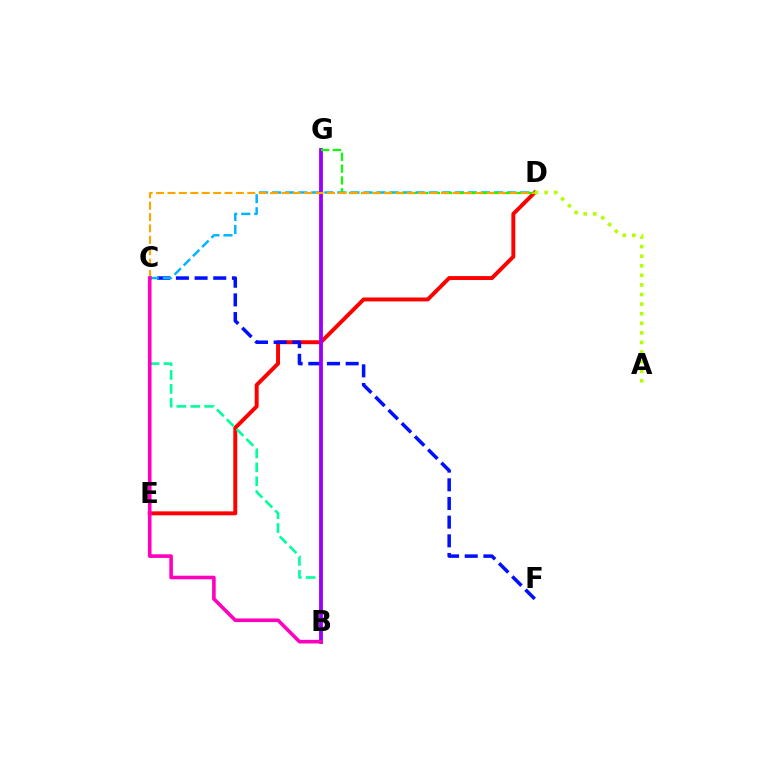{('D', 'E'): [{'color': '#ff0000', 'line_style': 'solid', 'thickness': 2.84}], ('C', 'F'): [{'color': '#0010ff', 'line_style': 'dashed', 'thickness': 2.54}], ('A', 'D'): [{'color': '#b3ff00', 'line_style': 'dotted', 'thickness': 2.6}], ('C', 'D'): [{'color': '#00b5ff', 'line_style': 'dashed', 'thickness': 1.77}, {'color': '#ffa500', 'line_style': 'dashed', 'thickness': 1.55}], ('B', 'C'): [{'color': '#00ff9d', 'line_style': 'dashed', 'thickness': 1.89}, {'color': '#ff00bd', 'line_style': 'solid', 'thickness': 2.6}], ('B', 'G'): [{'color': '#9b00ff', 'line_style': 'solid', 'thickness': 2.75}], ('D', 'G'): [{'color': '#08ff00', 'line_style': 'dashed', 'thickness': 1.61}]}